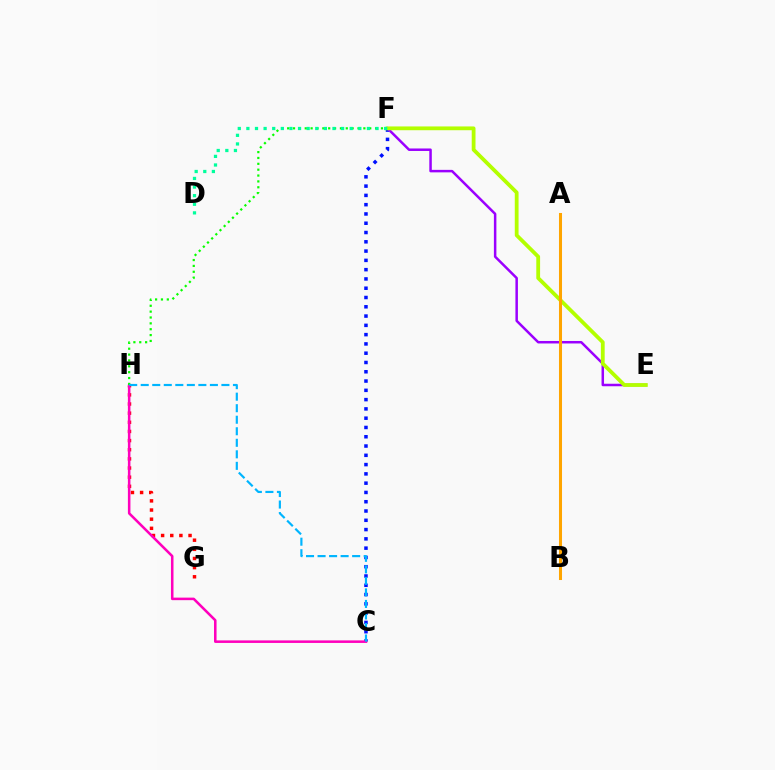{('C', 'F'): [{'color': '#0010ff', 'line_style': 'dotted', 'thickness': 2.52}], ('E', 'F'): [{'color': '#9b00ff', 'line_style': 'solid', 'thickness': 1.8}, {'color': '#b3ff00', 'line_style': 'solid', 'thickness': 2.73}], ('G', 'H'): [{'color': '#ff0000', 'line_style': 'dotted', 'thickness': 2.48}], ('C', 'H'): [{'color': '#ff00bd', 'line_style': 'solid', 'thickness': 1.83}, {'color': '#00b5ff', 'line_style': 'dashed', 'thickness': 1.57}], ('F', 'H'): [{'color': '#08ff00', 'line_style': 'dotted', 'thickness': 1.59}], ('D', 'F'): [{'color': '#00ff9d', 'line_style': 'dotted', 'thickness': 2.34}], ('A', 'B'): [{'color': '#ffa500', 'line_style': 'solid', 'thickness': 2.19}]}